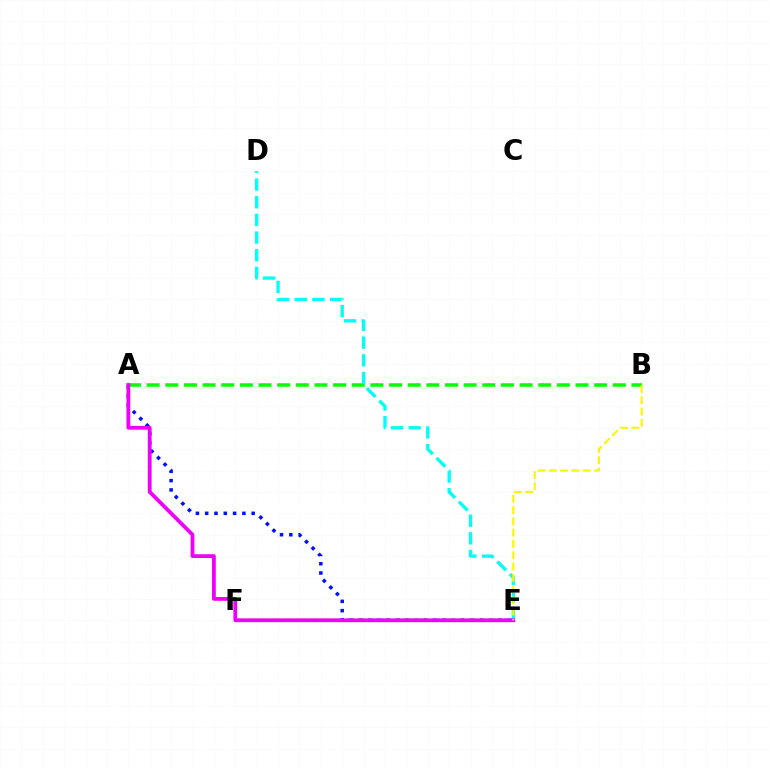{('E', 'F'): [{'color': '#ff0000', 'line_style': 'dashed', 'thickness': 1.66}], ('A', 'E'): [{'color': '#0010ff', 'line_style': 'dotted', 'thickness': 2.53}, {'color': '#ee00ff', 'line_style': 'solid', 'thickness': 2.72}], ('A', 'B'): [{'color': '#08ff00', 'line_style': 'dashed', 'thickness': 2.53}], ('D', 'E'): [{'color': '#00fff6', 'line_style': 'dashed', 'thickness': 2.4}], ('B', 'E'): [{'color': '#fcf500', 'line_style': 'dashed', 'thickness': 1.53}]}